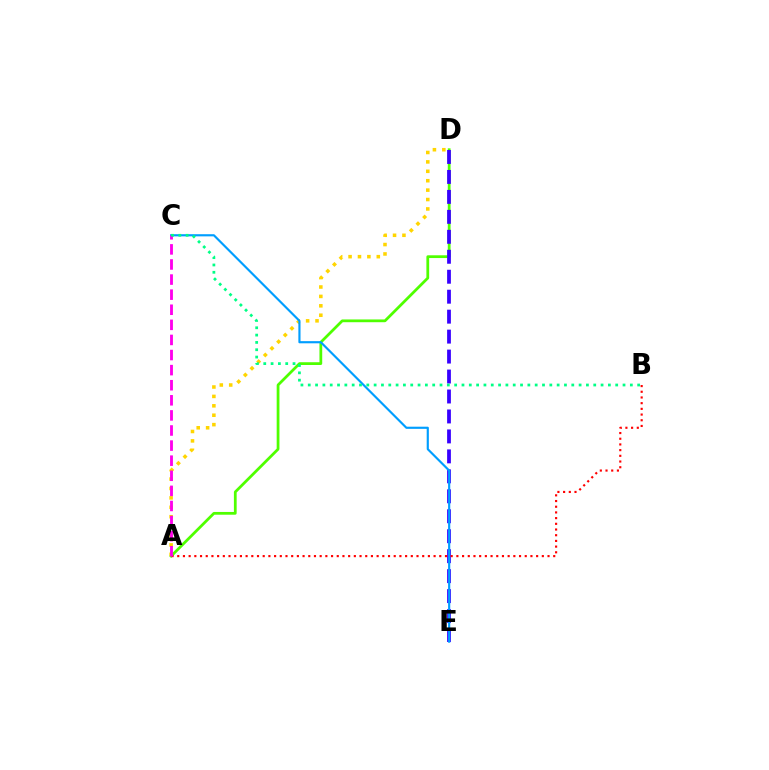{('A', 'D'): [{'color': '#4fff00', 'line_style': 'solid', 'thickness': 1.99}, {'color': '#ffd500', 'line_style': 'dotted', 'thickness': 2.56}], ('D', 'E'): [{'color': '#3700ff', 'line_style': 'dashed', 'thickness': 2.71}], ('C', 'E'): [{'color': '#009eff', 'line_style': 'solid', 'thickness': 1.55}], ('A', 'B'): [{'color': '#ff0000', 'line_style': 'dotted', 'thickness': 1.55}], ('A', 'C'): [{'color': '#ff00ed', 'line_style': 'dashed', 'thickness': 2.05}], ('B', 'C'): [{'color': '#00ff86', 'line_style': 'dotted', 'thickness': 1.99}]}